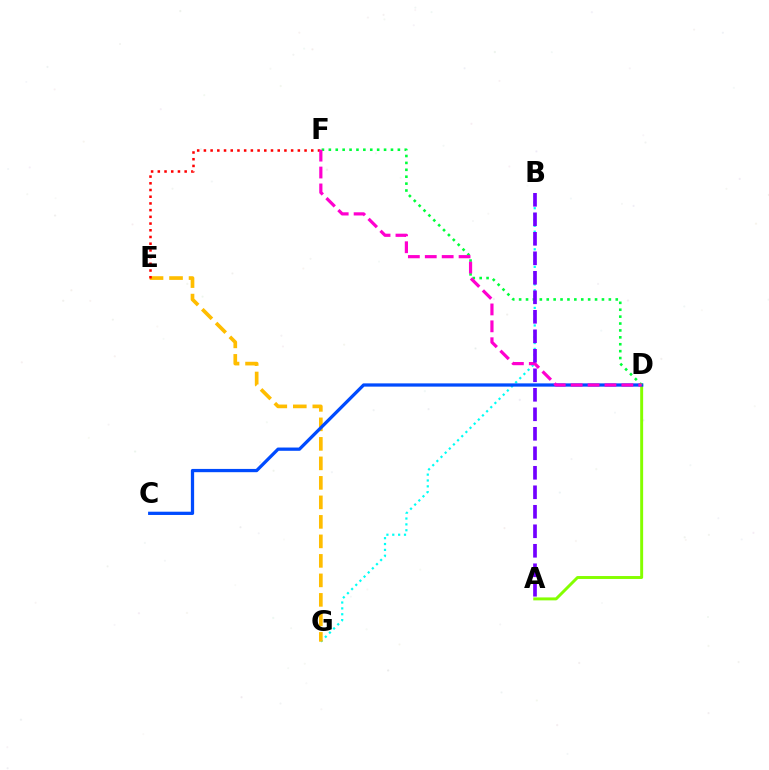{('B', 'G'): [{'color': '#00fff6', 'line_style': 'dotted', 'thickness': 1.59}], ('E', 'G'): [{'color': '#ffbd00', 'line_style': 'dashed', 'thickness': 2.65}], ('A', 'D'): [{'color': '#84ff00', 'line_style': 'solid', 'thickness': 2.12}], ('C', 'D'): [{'color': '#004bff', 'line_style': 'solid', 'thickness': 2.35}], ('E', 'F'): [{'color': '#ff0000', 'line_style': 'dotted', 'thickness': 1.82}], ('D', 'F'): [{'color': '#00ff39', 'line_style': 'dotted', 'thickness': 1.88}, {'color': '#ff00cf', 'line_style': 'dashed', 'thickness': 2.3}], ('A', 'B'): [{'color': '#7200ff', 'line_style': 'dashed', 'thickness': 2.65}]}